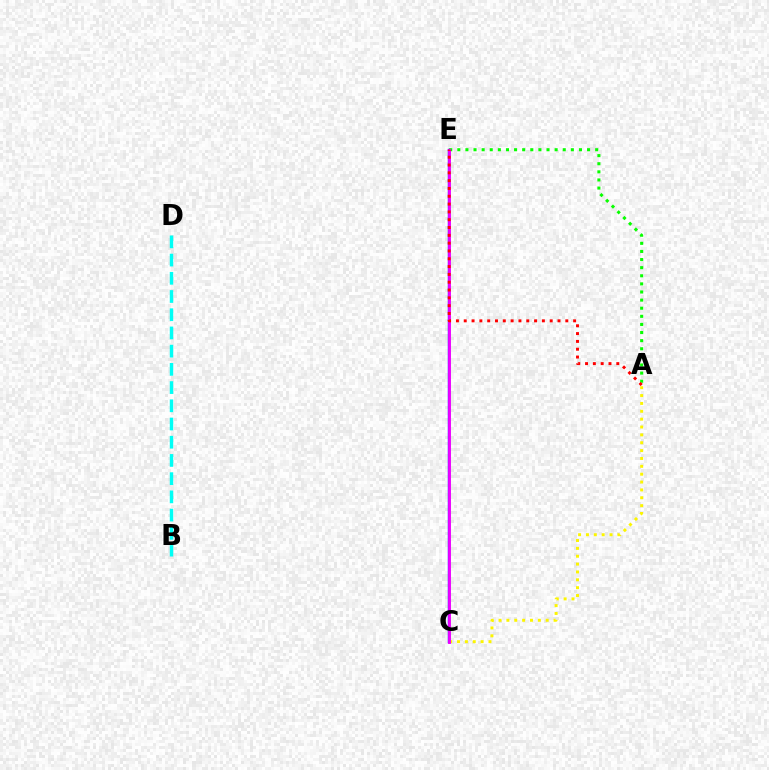{('A', 'C'): [{'color': '#fcf500', 'line_style': 'dotted', 'thickness': 2.14}], ('A', 'E'): [{'color': '#08ff00', 'line_style': 'dotted', 'thickness': 2.2}, {'color': '#ff0000', 'line_style': 'dotted', 'thickness': 2.12}], ('C', 'E'): [{'color': '#0010ff', 'line_style': 'solid', 'thickness': 1.73}, {'color': '#ee00ff', 'line_style': 'solid', 'thickness': 2.08}], ('B', 'D'): [{'color': '#00fff6', 'line_style': 'dashed', 'thickness': 2.47}]}